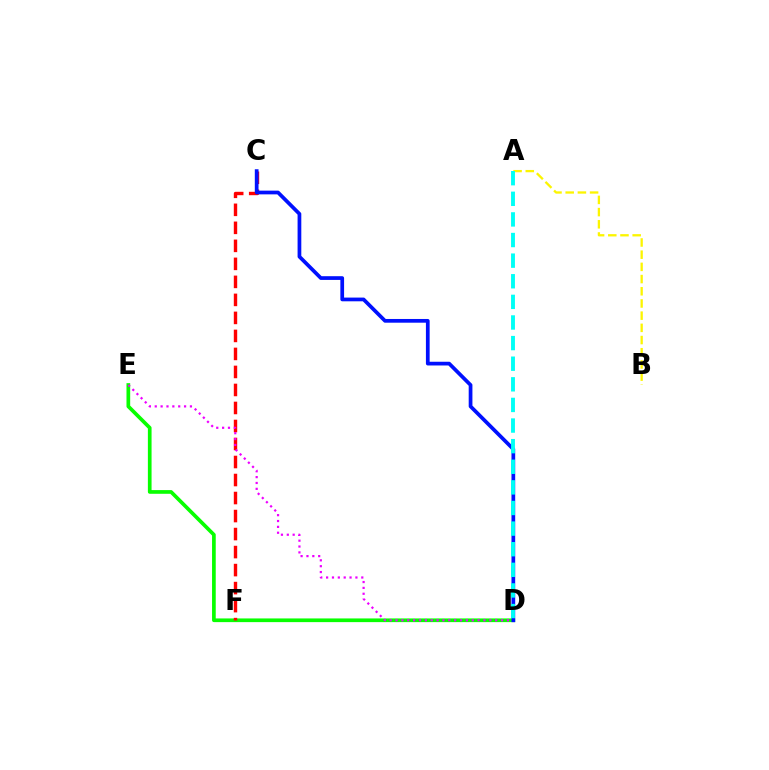{('D', 'E'): [{'color': '#08ff00', 'line_style': 'solid', 'thickness': 2.66}, {'color': '#ee00ff', 'line_style': 'dotted', 'thickness': 1.59}], ('C', 'F'): [{'color': '#ff0000', 'line_style': 'dashed', 'thickness': 2.45}], ('A', 'B'): [{'color': '#fcf500', 'line_style': 'dashed', 'thickness': 1.66}], ('C', 'D'): [{'color': '#0010ff', 'line_style': 'solid', 'thickness': 2.68}], ('A', 'D'): [{'color': '#00fff6', 'line_style': 'dashed', 'thickness': 2.8}]}